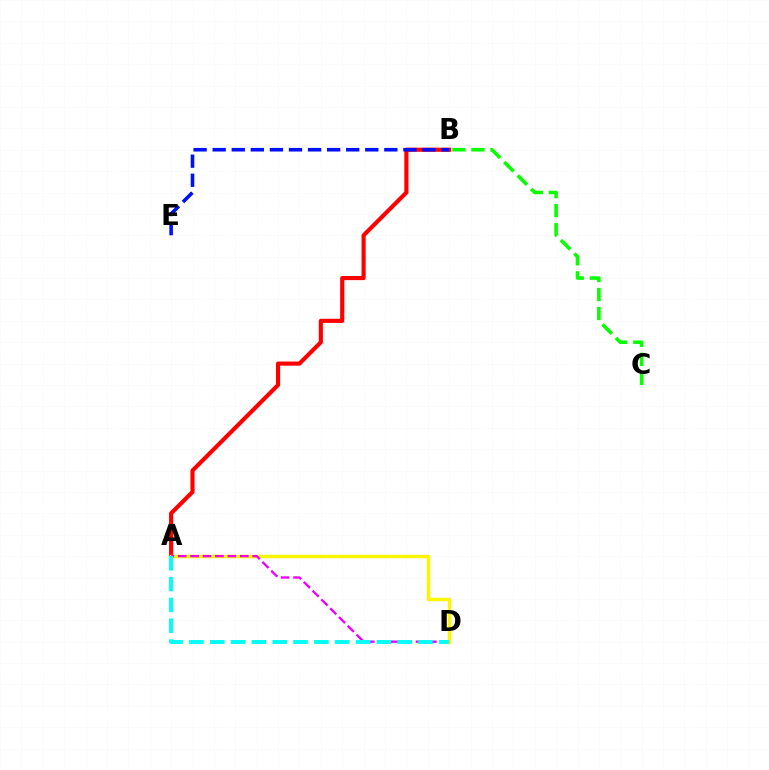{('A', 'B'): [{'color': '#ff0000', 'line_style': 'solid', 'thickness': 2.98}], ('A', 'D'): [{'color': '#fcf500', 'line_style': 'solid', 'thickness': 2.49}, {'color': '#ee00ff', 'line_style': 'dashed', 'thickness': 1.69}, {'color': '#00fff6', 'line_style': 'dashed', 'thickness': 2.83}], ('B', 'E'): [{'color': '#0010ff', 'line_style': 'dashed', 'thickness': 2.59}], ('B', 'C'): [{'color': '#08ff00', 'line_style': 'dashed', 'thickness': 2.58}]}